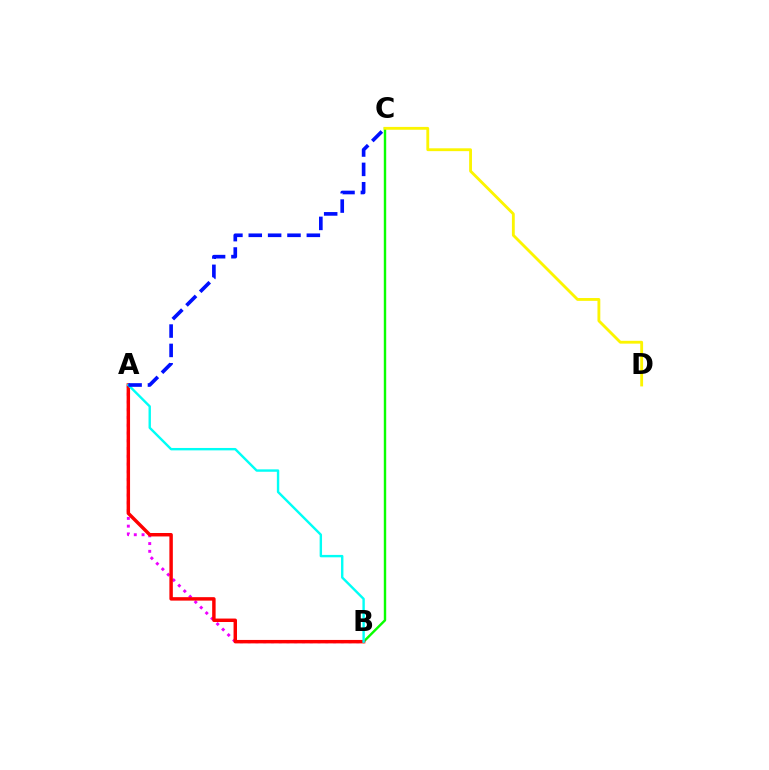{('A', 'B'): [{'color': '#ee00ff', 'line_style': 'dotted', 'thickness': 2.11}, {'color': '#ff0000', 'line_style': 'solid', 'thickness': 2.48}, {'color': '#00fff6', 'line_style': 'solid', 'thickness': 1.73}], ('B', 'C'): [{'color': '#08ff00', 'line_style': 'solid', 'thickness': 1.74}], ('A', 'C'): [{'color': '#0010ff', 'line_style': 'dashed', 'thickness': 2.63}], ('C', 'D'): [{'color': '#fcf500', 'line_style': 'solid', 'thickness': 2.04}]}